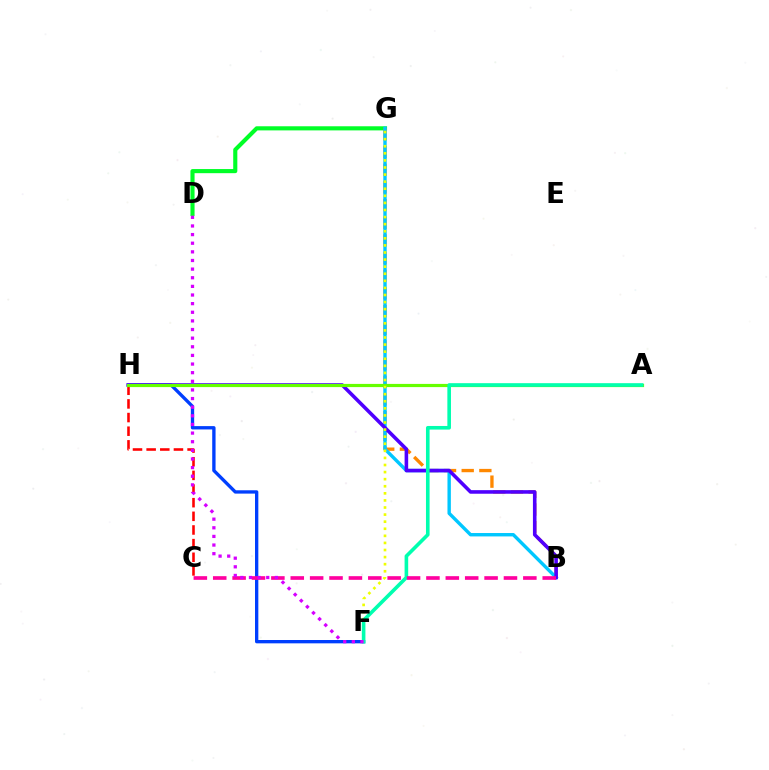{('D', 'G'): [{'color': '#00ff27', 'line_style': 'solid', 'thickness': 2.97}], ('F', 'H'): [{'color': '#003fff', 'line_style': 'solid', 'thickness': 2.4}], ('B', 'G'): [{'color': '#ff8800', 'line_style': 'dashed', 'thickness': 2.4}, {'color': '#00c7ff', 'line_style': 'solid', 'thickness': 2.45}], ('B', 'H'): [{'color': '#4f00ff', 'line_style': 'solid', 'thickness': 2.58}], ('C', 'H'): [{'color': '#ff0000', 'line_style': 'dashed', 'thickness': 1.85}], ('A', 'H'): [{'color': '#66ff00', 'line_style': 'solid', 'thickness': 2.3}], ('F', 'G'): [{'color': '#eeff00', 'line_style': 'dotted', 'thickness': 1.92}], ('A', 'F'): [{'color': '#00ffaf', 'line_style': 'solid', 'thickness': 2.6}], ('B', 'C'): [{'color': '#ff00a0', 'line_style': 'dashed', 'thickness': 2.63}], ('D', 'F'): [{'color': '#d600ff', 'line_style': 'dotted', 'thickness': 2.34}]}